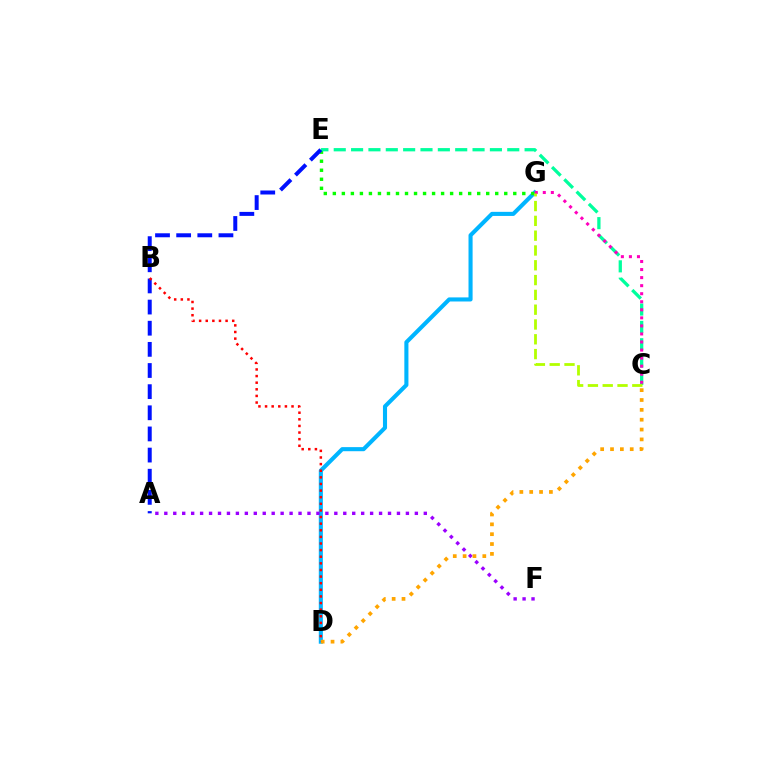{('D', 'G'): [{'color': '#00b5ff', 'line_style': 'solid', 'thickness': 2.94}], ('A', 'F'): [{'color': '#9b00ff', 'line_style': 'dotted', 'thickness': 2.43}], ('E', 'G'): [{'color': '#08ff00', 'line_style': 'dotted', 'thickness': 2.45}], ('C', 'E'): [{'color': '#00ff9d', 'line_style': 'dashed', 'thickness': 2.36}], ('A', 'E'): [{'color': '#0010ff', 'line_style': 'dashed', 'thickness': 2.87}], ('C', 'G'): [{'color': '#ff00bd', 'line_style': 'dotted', 'thickness': 2.19}, {'color': '#b3ff00', 'line_style': 'dashed', 'thickness': 2.01}], ('C', 'D'): [{'color': '#ffa500', 'line_style': 'dotted', 'thickness': 2.68}], ('B', 'D'): [{'color': '#ff0000', 'line_style': 'dotted', 'thickness': 1.8}]}